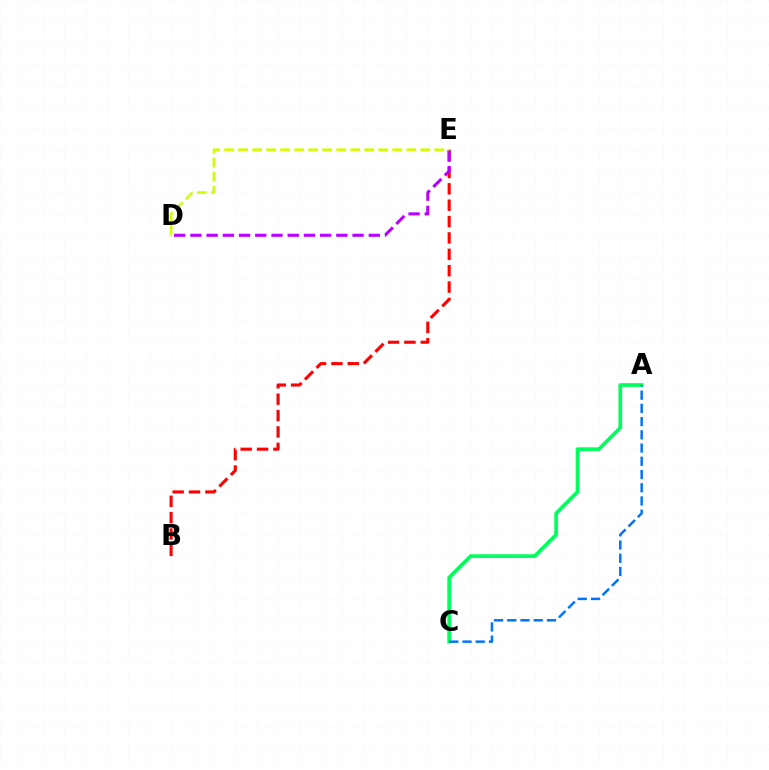{('A', 'C'): [{'color': '#00ff5c', 'line_style': 'solid', 'thickness': 2.66}, {'color': '#0074ff', 'line_style': 'dashed', 'thickness': 1.8}], ('B', 'E'): [{'color': '#ff0000', 'line_style': 'dashed', 'thickness': 2.22}], ('D', 'E'): [{'color': '#b900ff', 'line_style': 'dashed', 'thickness': 2.2}, {'color': '#d1ff00', 'line_style': 'dashed', 'thickness': 1.9}]}